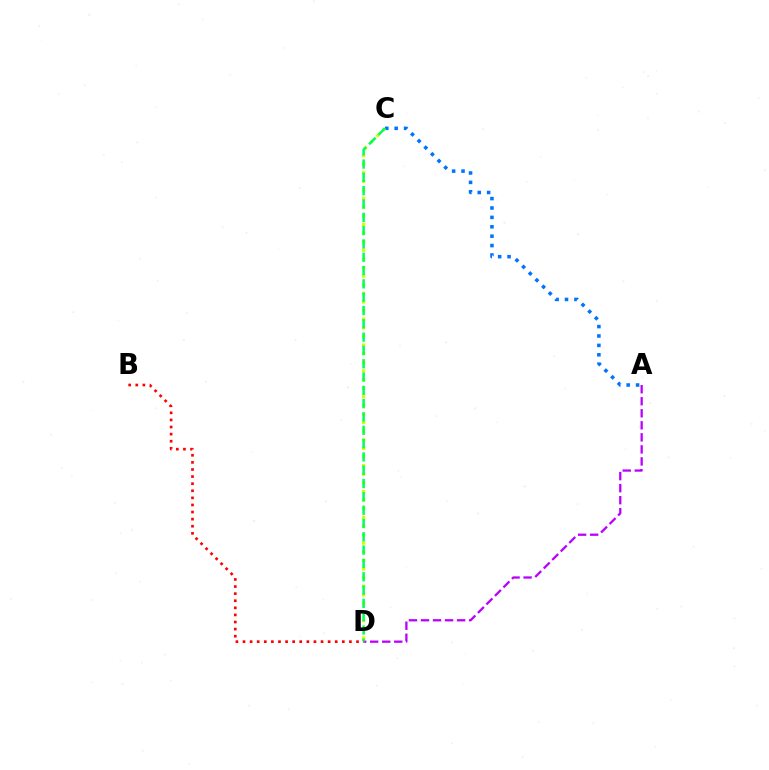{('A', 'C'): [{'color': '#0074ff', 'line_style': 'dotted', 'thickness': 2.55}], ('C', 'D'): [{'color': '#d1ff00', 'line_style': 'dotted', 'thickness': 2.34}, {'color': '#00ff5c', 'line_style': 'dashed', 'thickness': 1.81}], ('A', 'D'): [{'color': '#b900ff', 'line_style': 'dashed', 'thickness': 1.63}], ('B', 'D'): [{'color': '#ff0000', 'line_style': 'dotted', 'thickness': 1.93}]}